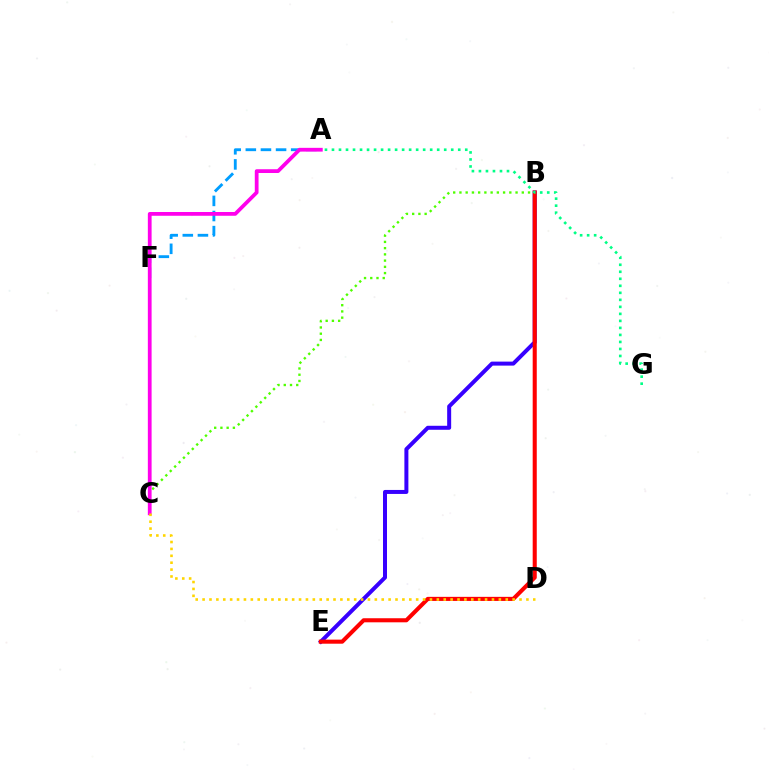{('B', 'E'): [{'color': '#3700ff', 'line_style': 'solid', 'thickness': 2.88}, {'color': '#ff0000', 'line_style': 'solid', 'thickness': 2.93}], ('B', 'C'): [{'color': '#4fff00', 'line_style': 'dotted', 'thickness': 1.69}], ('A', 'F'): [{'color': '#009eff', 'line_style': 'dashed', 'thickness': 2.05}], ('A', 'C'): [{'color': '#ff00ed', 'line_style': 'solid', 'thickness': 2.71}], ('A', 'G'): [{'color': '#00ff86', 'line_style': 'dotted', 'thickness': 1.91}], ('C', 'D'): [{'color': '#ffd500', 'line_style': 'dotted', 'thickness': 1.87}]}